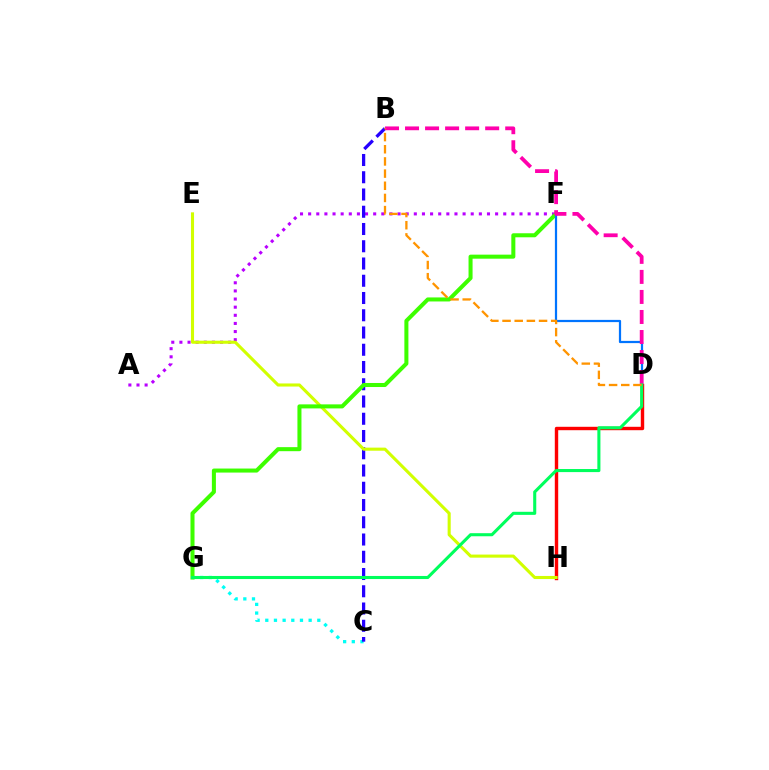{('A', 'F'): [{'color': '#b900ff', 'line_style': 'dotted', 'thickness': 2.21}], ('C', 'G'): [{'color': '#00fff6', 'line_style': 'dotted', 'thickness': 2.36}], ('B', 'C'): [{'color': '#2500ff', 'line_style': 'dashed', 'thickness': 2.34}], ('D', 'H'): [{'color': '#ff0000', 'line_style': 'solid', 'thickness': 2.45}], ('E', 'H'): [{'color': '#d1ff00', 'line_style': 'solid', 'thickness': 2.22}], ('F', 'G'): [{'color': '#3dff00', 'line_style': 'solid', 'thickness': 2.9}], ('D', 'F'): [{'color': '#0074ff', 'line_style': 'solid', 'thickness': 1.6}], ('B', 'D'): [{'color': '#ff00ac', 'line_style': 'dashed', 'thickness': 2.72}, {'color': '#ff9400', 'line_style': 'dashed', 'thickness': 1.65}], ('D', 'G'): [{'color': '#00ff5c', 'line_style': 'solid', 'thickness': 2.21}]}